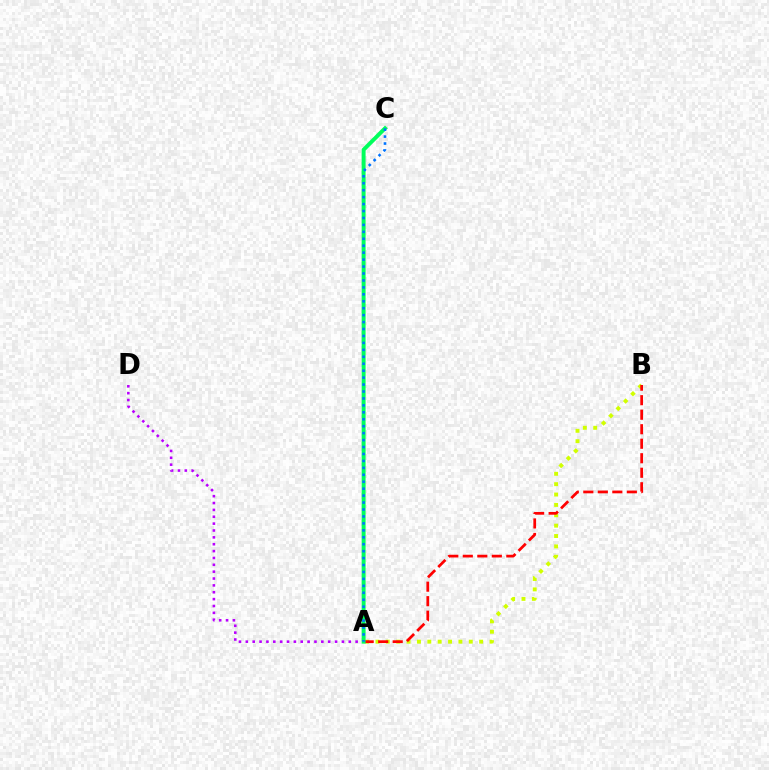{('A', 'D'): [{'color': '#b900ff', 'line_style': 'dotted', 'thickness': 1.86}], ('A', 'B'): [{'color': '#d1ff00', 'line_style': 'dotted', 'thickness': 2.82}, {'color': '#ff0000', 'line_style': 'dashed', 'thickness': 1.97}], ('A', 'C'): [{'color': '#00ff5c', 'line_style': 'solid', 'thickness': 2.84}, {'color': '#0074ff', 'line_style': 'dotted', 'thickness': 1.89}]}